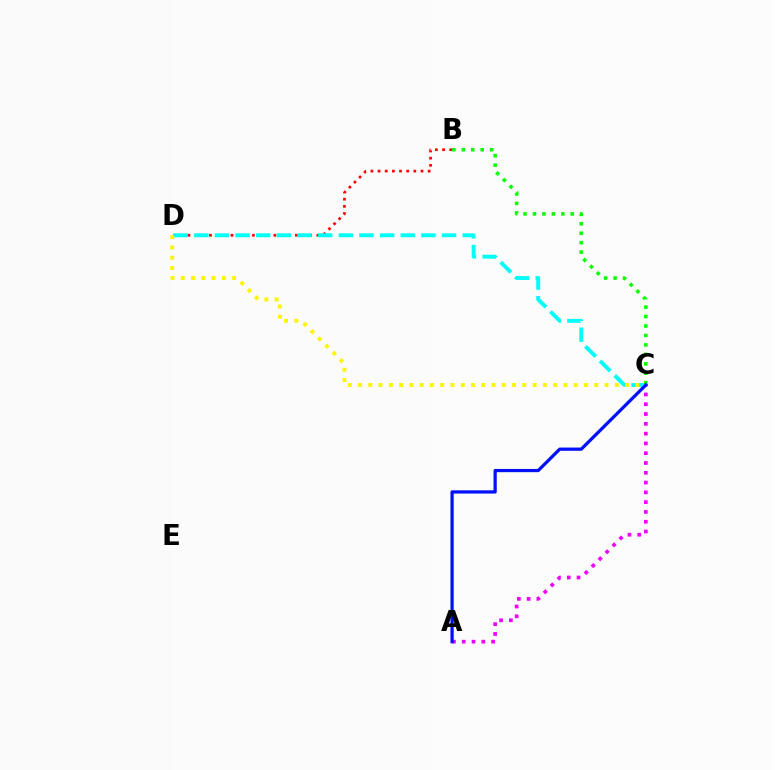{('B', 'D'): [{'color': '#ff0000', 'line_style': 'dotted', 'thickness': 1.95}], ('C', 'D'): [{'color': '#00fff6', 'line_style': 'dashed', 'thickness': 2.8}, {'color': '#fcf500', 'line_style': 'dotted', 'thickness': 2.79}], ('B', 'C'): [{'color': '#08ff00', 'line_style': 'dotted', 'thickness': 2.57}], ('A', 'C'): [{'color': '#ee00ff', 'line_style': 'dotted', 'thickness': 2.66}, {'color': '#0010ff', 'line_style': 'solid', 'thickness': 2.33}]}